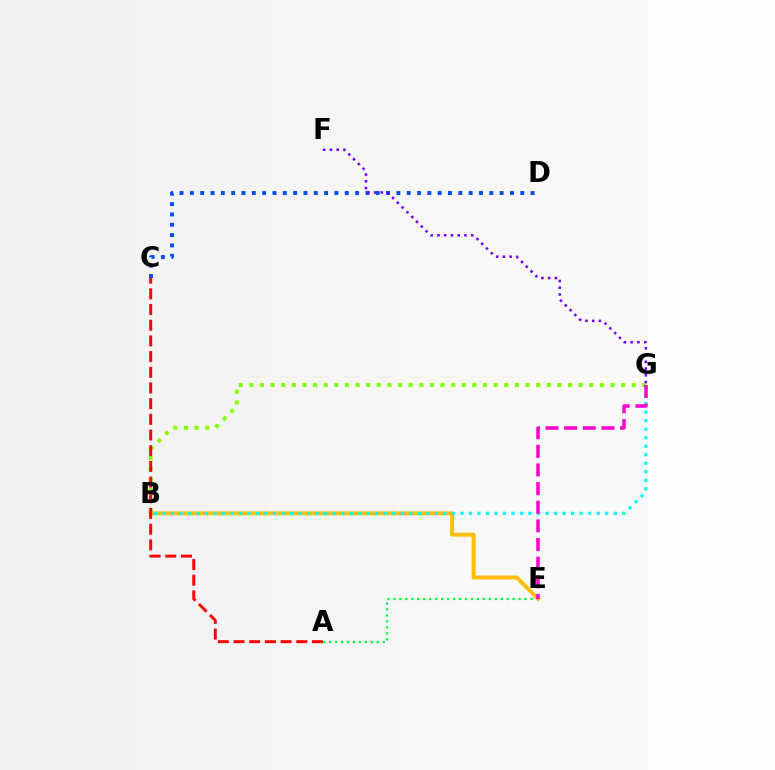{('B', 'G'): [{'color': '#84ff00', 'line_style': 'dotted', 'thickness': 2.89}, {'color': '#00fff6', 'line_style': 'dotted', 'thickness': 2.31}], ('A', 'E'): [{'color': '#00ff39', 'line_style': 'dotted', 'thickness': 1.62}], ('B', 'E'): [{'color': '#ffbd00', 'line_style': 'solid', 'thickness': 2.81}], ('C', 'D'): [{'color': '#004bff', 'line_style': 'dotted', 'thickness': 2.81}], ('E', 'G'): [{'color': '#ff00cf', 'line_style': 'dashed', 'thickness': 2.53}], ('F', 'G'): [{'color': '#7200ff', 'line_style': 'dotted', 'thickness': 1.83}], ('A', 'C'): [{'color': '#ff0000', 'line_style': 'dashed', 'thickness': 2.13}]}